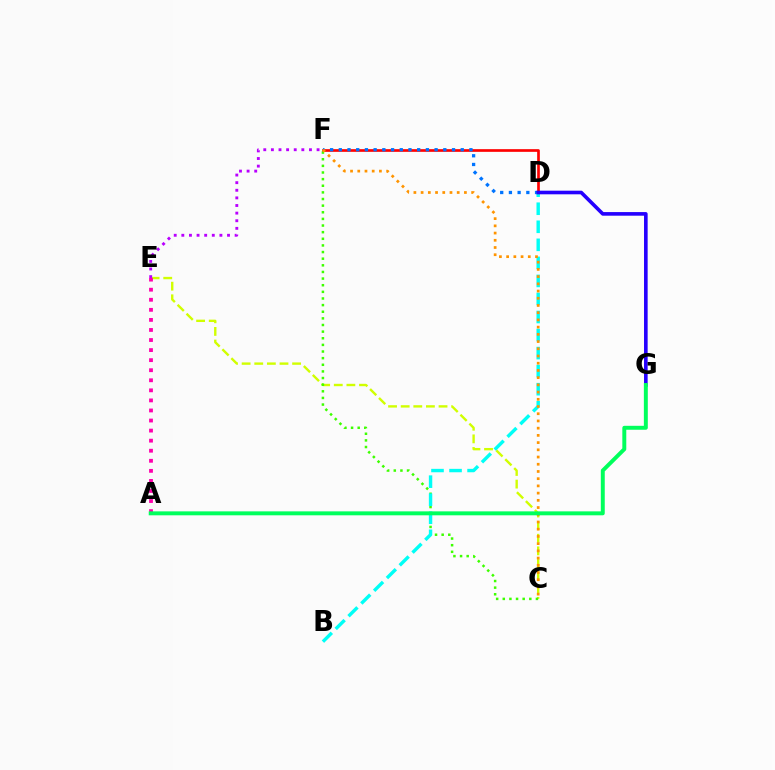{('D', 'F'): [{'color': '#ff0000', 'line_style': 'solid', 'thickness': 1.93}, {'color': '#0074ff', 'line_style': 'dotted', 'thickness': 2.37}], ('C', 'E'): [{'color': '#d1ff00', 'line_style': 'dashed', 'thickness': 1.71}], ('C', 'F'): [{'color': '#3dff00', 'line_style': 'dotted', 'thickness': 1.8}, {'color': '#ff9400', 'line_style': 'dotted', 'thickness': 1.96}], ('B', 'D'): [{'color': '#00fff6', 'line_style': 'dashed', 'thickness': 2.45}], ('A', 'E'): [{'color': '#ff00ac', 'line_style': 'dotted', 'thickness': 2.73}], ('E', 'F'): [{'color': '#b900ff', 'line_style': 'dotted', 'thickness': 2.07}], ('D', 'G'): [{'color': '#2500ff', 'line_style': 'solid', 'thickness': 2.61}], ('A', 'G'): [{'color': '#00ff5c', 'line_style': 'solid', 'thickness': 2.84}]}